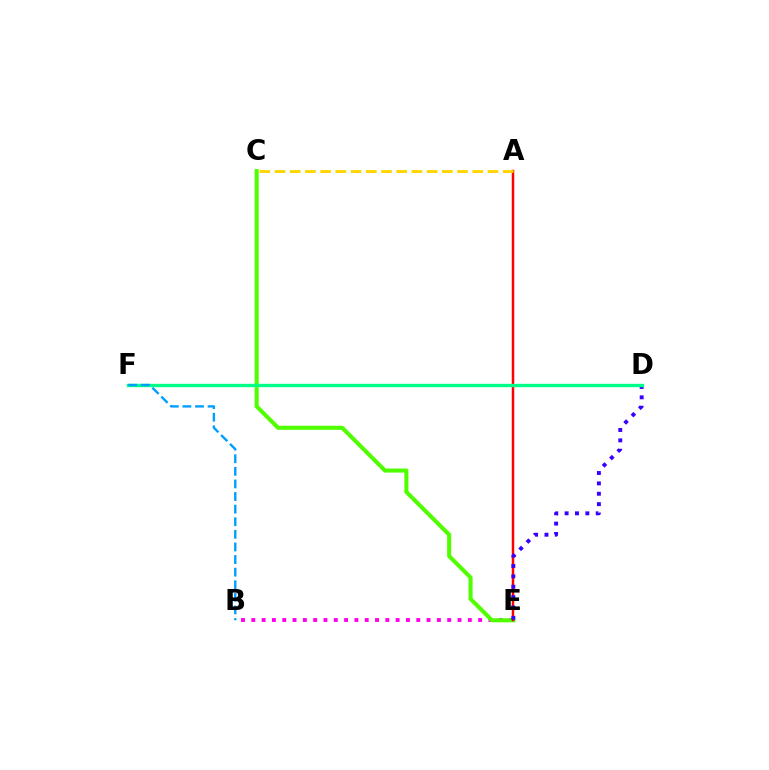{('B', 'E'): [{'color': '#ff00ed', 'line_style': 'dotted', 'thickness': 2.8}], ('C', 'E'): [{'color': '#4fff00', 'line_style': 'solid', 'thickness': 2.92}], ('A', 'E'): [{'color': '#ff0000', 'line_style': 'solid', 'thickness': 1.78}], ('D', 'E'): [{'color': '#3700ff', 'line_style': 'dotted', 'thickness': 2.82}], ('D', 'F'): [{'color': '#00ff86', 'line_style': 'solid', 'thickness': 2.42}], ('B', 'F'): [{'color': '#009eff', 'line_style': 'dashed', 'thickness': 1.71}], ('A', 'C'): [{'color': '#ffd500', 'line_style': 'dashed', 'thickness': 2.07}]}